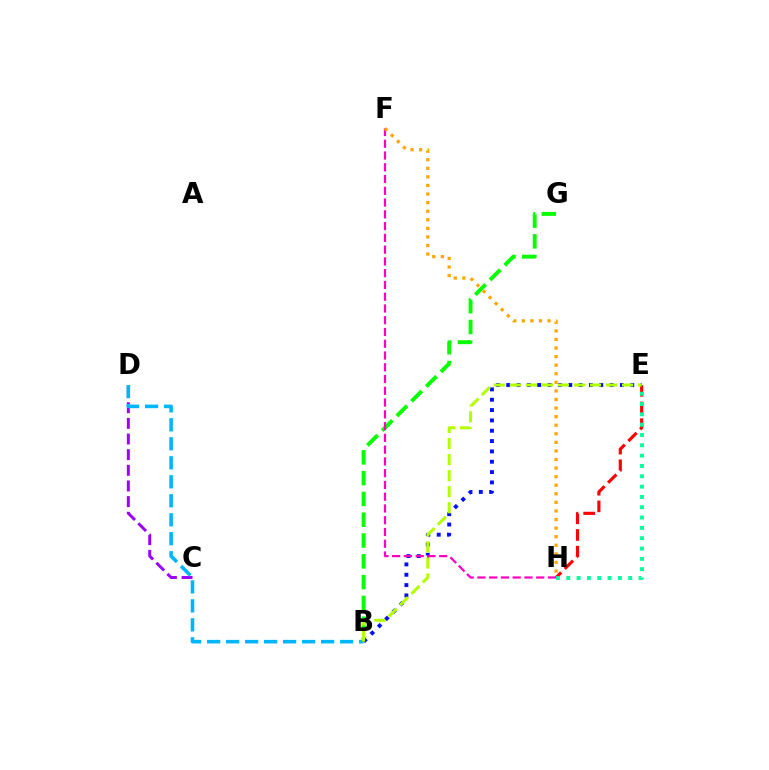{('C', 'D'): [{'color': '#9b00ff', 'line_style': 'dashed', 'thickness': 2.13}], ('B', 'D'): [{'color': '#00b5ff', 'line_style': 'dashed', 'thickness': 2.58}], ('B', 'G'): [{'color': '#08ff00', 'line_style': 'dashed', 'thickness': 2.82}], ('B', 'E'): [{'color': '#0010ff', 'line_style': 'dotted', 'thickness': 2.81}, {'color': '#b3ff00', 'line_style': 'dashed', 'thickness': 2.18}], ('E', 'H'): [{'color': '#ff0000', 'line_style': 'dashed', 'thickness': 2.26}, {'color': '#00ff9d', 'line_style': 'dotted', 'thickness': 2.8}], ('F', 'H'): [{'color': '#ff00bd', 'line_style': 'dashed', 'thickness': 1.6}, {'color': '#ffa500', 'line_style': 'dotted', 'thickness': 2.33}]}